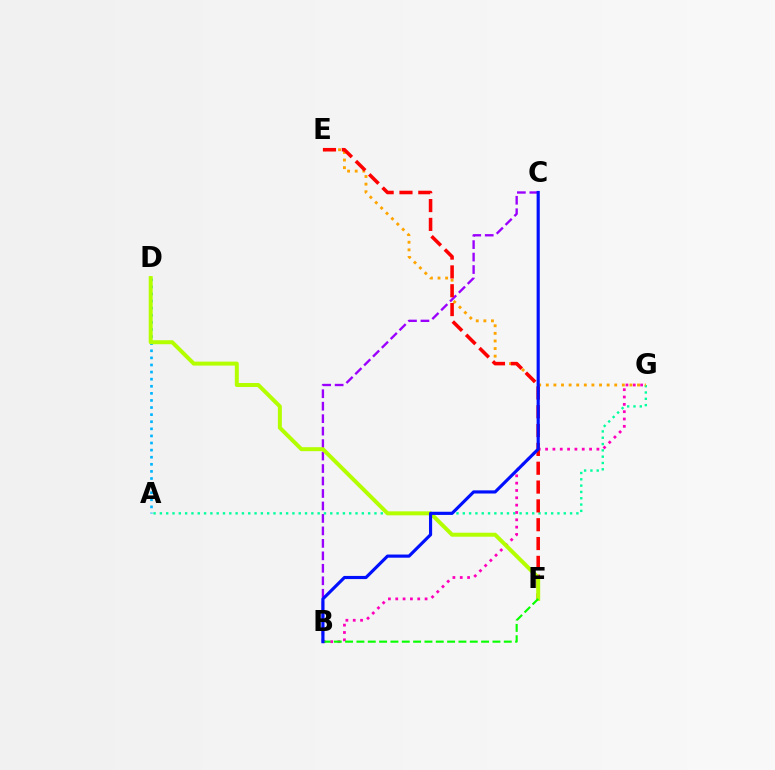{('B', 'C'): [{'color': '#9b00ff', 'line_style': 'dashed', 'thickness': 1.69}, {'color': '#0010ff', 'line_style': 'solid', 'thickness': 2.27}], ('A', 'G'): [{'color': '#00ff9d', 'line_style': 'dotted', 'thickness': 1.71}], ('E', 'G'): [{'color': '#ffa500', 'line_style': 'dotted', 'thickness': 2.07}], ('A', 'D'): [{'color': '#00b5ff', 'line_style': 'dotted', 'thickness': 1.93}], ('B', 'G'): [{'color': '#ff00bd', 'line_style': 'dotted', 'thickness': 1.99}], ('E', 'F'): [{'color': '#ff0000', 'line_style': 'dashed', 'thickness': 2.56}], ('D', 'F'): [{'color': '#b3ff00', 'line_style': 'solid', 'thickness': 2.86}], ('B', 'F'): [{'color': '#08ff00', 'line_style': 'dashed', 'thickness': 1.54}]}